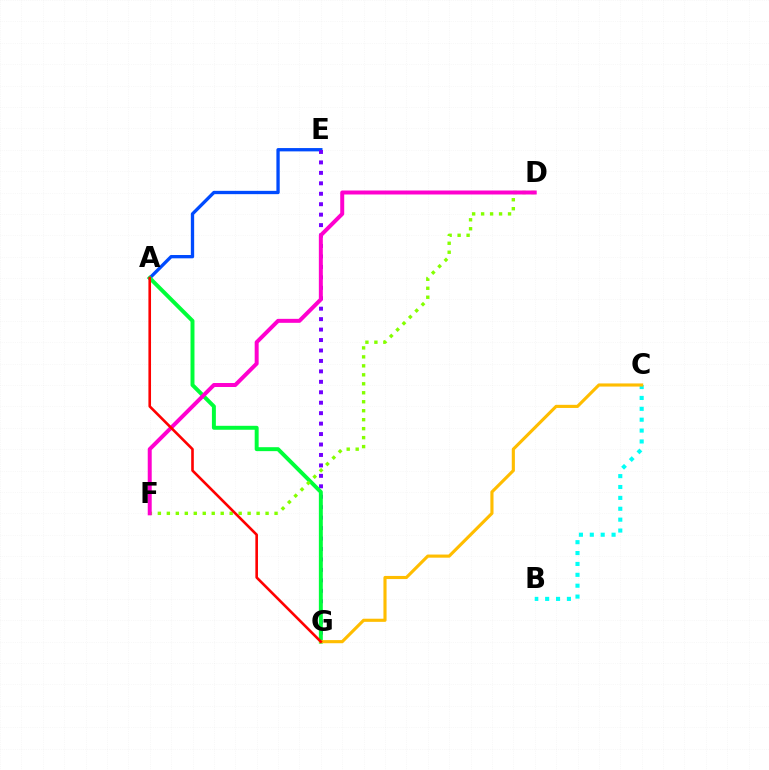{('A', 'E'): [{'color': '#004bff', 'line_style': 'solid', 'thickness': 2.39}], ('E', 'G'): [{'color': '#7200ff', 'line_style': 'dotted', 'thickness': 2.84}], ('A', 'G'): [{'color': '#00ff39', 'line_style': 'solid', 'thickness': 2.84}, {'color': '#ff0000', 'line_style': 'solid', 'thickness': 1.88}], ('B', 'C'): [{'color': '#00fff6', 'line_style': 'dotted', 'thickness': 2.96}], ('D', 'F'): [{'color': '#84ff00', 'line_style': 'dotted', 'thickness': 2.44}, {'color': '#ff00cf', 'line_style': 'solid', 'thickness': 2.86}], ('C', 'G'): [{'color': '#ffbd00', 'line_style': 'solid', 'thickness': 2.25}]}